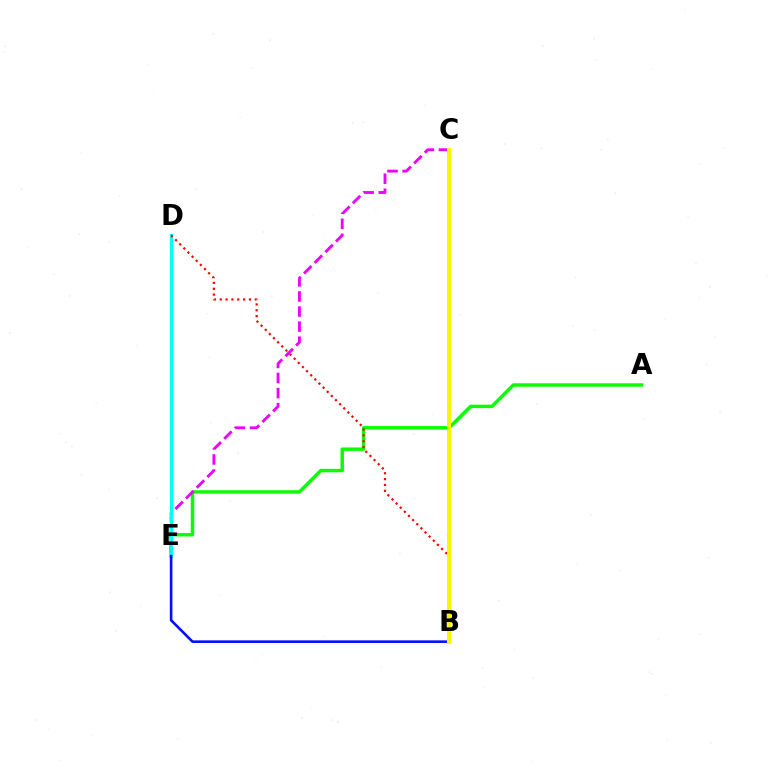{('A', 'E'): [{'color': '#08ff00', 'line_style': 'solid', 'thickness': 2.48}], ('C', 'E'): [{'color': '#ee00ff', 'line_style': 'dashed', 'thickness': 2.05}], ('D', 'E'): [{'color': '#00fff6', 'line_style': 'solid', 'thickness': 2.2}], ('B', 'E'): [{'color': '#0010ff', 'line_style': 'solid', 'thickness': 1.87}], ('B', 'D'): [{'color': '#ff0000', 'line_style': 'dotted', 'thickness': 1.59}], ('B', 'C'): [{'color': '#fcf500', 'line_style': 'solid', 'thickness': 2.9}]}